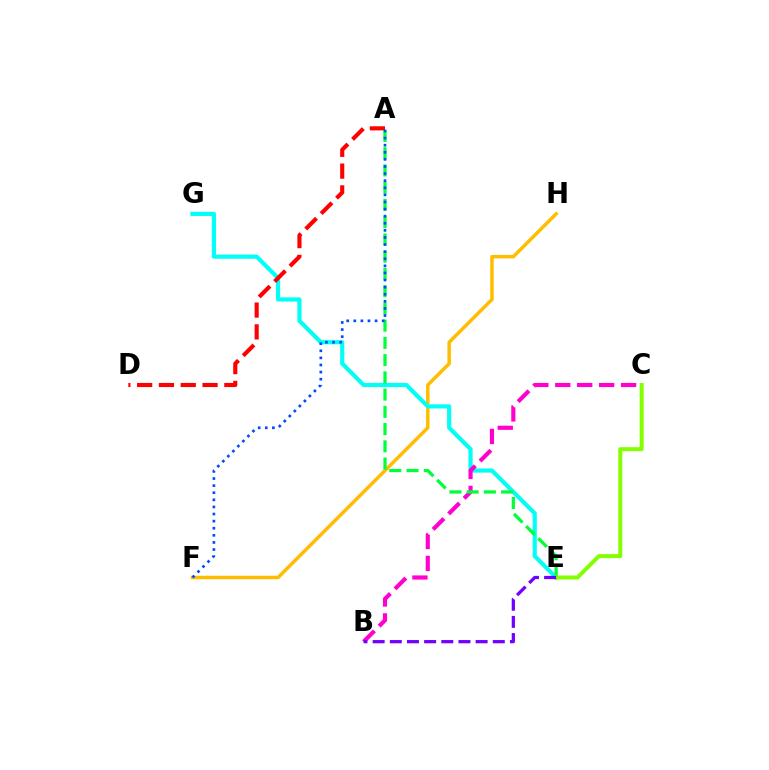{('F', 'H'): [{'color': '#ffbd00', 'line_style': 'solid', 'thickness': 2.51}], ('E', 'G'): [{'color': '#00fff6', 'line_style': 'solid', 'thickness': 2.99}], ('A', 'D'): [{'color': '#ff0000', 'line_style': 'dashed', 'thickness': 2.96}], ('B', 'C'): [{'color': '#ff00cf', 'line_style': 'dashed', 'thickness': 2.98}], ('A', 'E'): [{'color': '#00ff39', 'line_style': 'dashed', 'thickness': 2.34}], ('A', 'F'): [{'color': '#004bff', 'line_style': 'dotted', 'thickness': 1.93}], ('C', 'E'): [{'color': '#84ff00', 'line_style': 'solid', 'thickness': 2.88}], ('B', 'E'): [{'color': '#7200ff', 'line_style': 'dashed', 'thickness': 2.33}]}